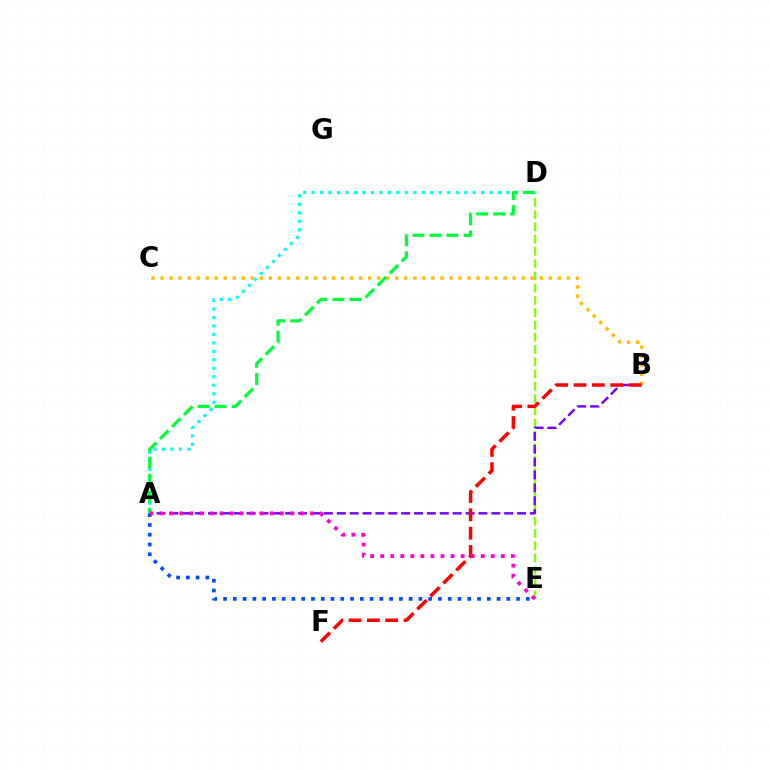{('D', 'E'): [{'color': '#84ff00', 'line_style': 'dashed', 'thickness': 1.67}], ('A', 'B'): [{'color': '#7200ff', 'line_style': 'dashed', 'thickness': 1.75}], ('A', 'D'): [{'color': '#00fff6', 'line_style': 'dotted', 'thickness': 2.3}, {'color': '#00ff39', 'line_style': 'dashed', 'thickness': 2.31}], ('B', 'C'): [{'color': '#ffbd00', 'line_style': 'dotted', 'thickness': 2.45}], ('B', 'F'): [{'color': '#ff0000', 'line_style': 'dashed', 'thickness': 2.49}], ('A', 'E'): [{'color': '#004bff', 'line_style': 'dotted', 'thickness': 2.65}, {'color': '#ff00cf', 'line_style': 'dotted', 'thickness': 2.73}]}